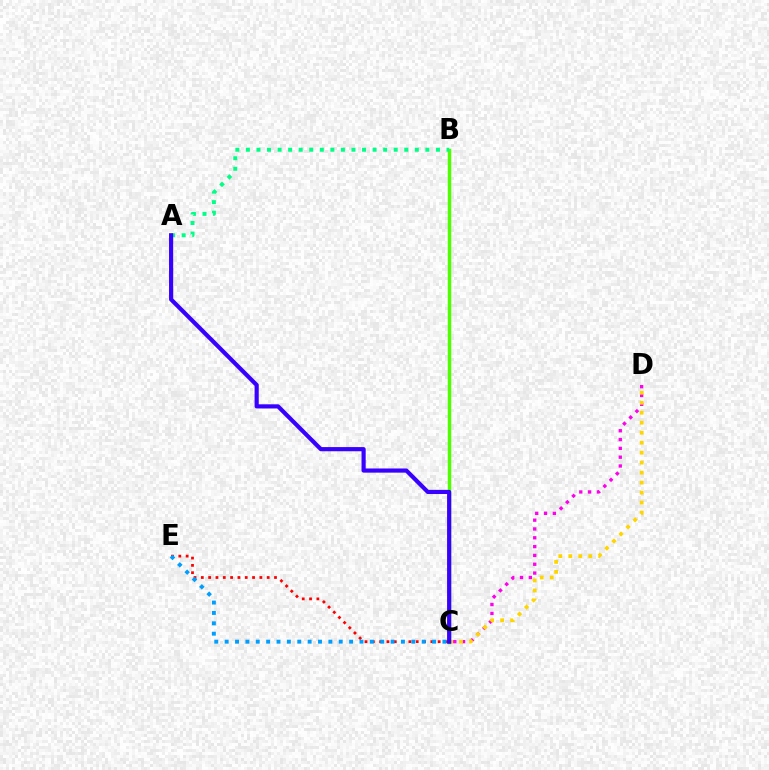{('C', 'E'): [{'color': '#ff0000', 'line_style': 'dotted', 'thickness': 1.99}, {'color': '#009eff', 'line_style': 'dotted', 'thickness': 2.82}], ('C', 'D'): [{'color': '#ff00ed', 'line_style': 'dotted', 'thickness': 2.4}, {'color': '#ffd500', 'line_style': 'dotted', 'thickness': 2.71}], ('B', 'C'): [{'color': '#4fff00', 'line_style': 'solid', 'thickness': 2.49}], ('A', 'B'): [{'color': '#00ff86', 'line_style': 'dotted', 'thickness': 2.87}], ('A', 'C'): [{'color': '#3700ff', 'line_style': 'solid', 'thickness': 3.0}]}